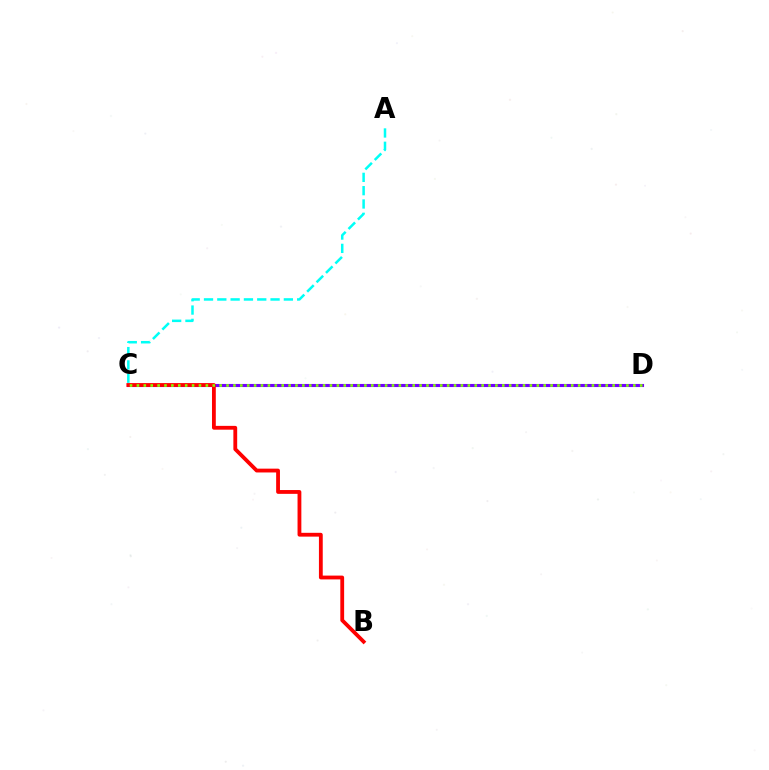{('C', 'D'): [{'color': '#7200ff', 'line_style': 'solid', 'thickness': 2.22}, {'color': '#84ff00', 'line_style': 'dotted', 'thickness': 1.87}], ('B', 'C'): [{'color': '#ff0000', 'line_style': 'solid', 'thickness': 2.74}], ('A', 'C'): [{'color': '#00fff6', 'line_style': 'dashed', 'thickness': 1.81}]}